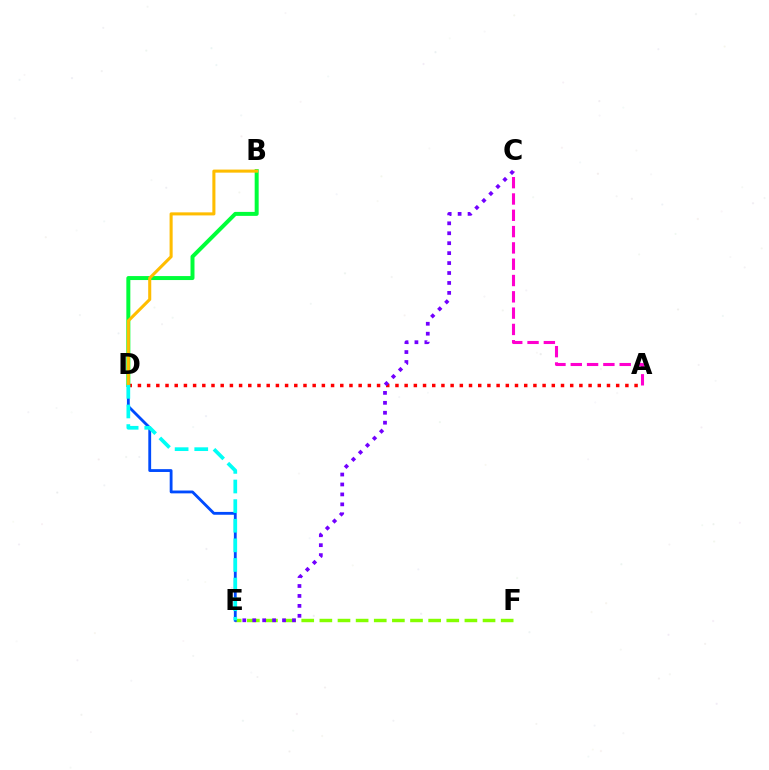{('A', 'C'): [{'color': '#ff00cf', 'line_style': 'dashed', 'thickness': 2.22}], ('E', 'F'): [{'color': '#84ff00', 'line_style': 'dashed', 'thickness': 2.46}], ('A', 'D'): [{'color': '#ff0000', 'line_style': 'dotted', 'thickness': 2.5}], ('B', 'D'): [{'color': '#00ff39', 'line_style': 'solid', 'thickness': 2.87}, {'color': '#ffbd00', 'line_style': 'solid', 'thickness': 2.21}], ('C', 'E'): [{'color': '#7200ff', 'line_style': 'dotted', 'thickness': 2.7}], ('D', 'E'): [{'color': '#004bff', 'line_style': 'solid', 'thickness': 2.04}, {'color': '#00fff6', 'line_style': 'dashed', 'thickness': 2.66}]}